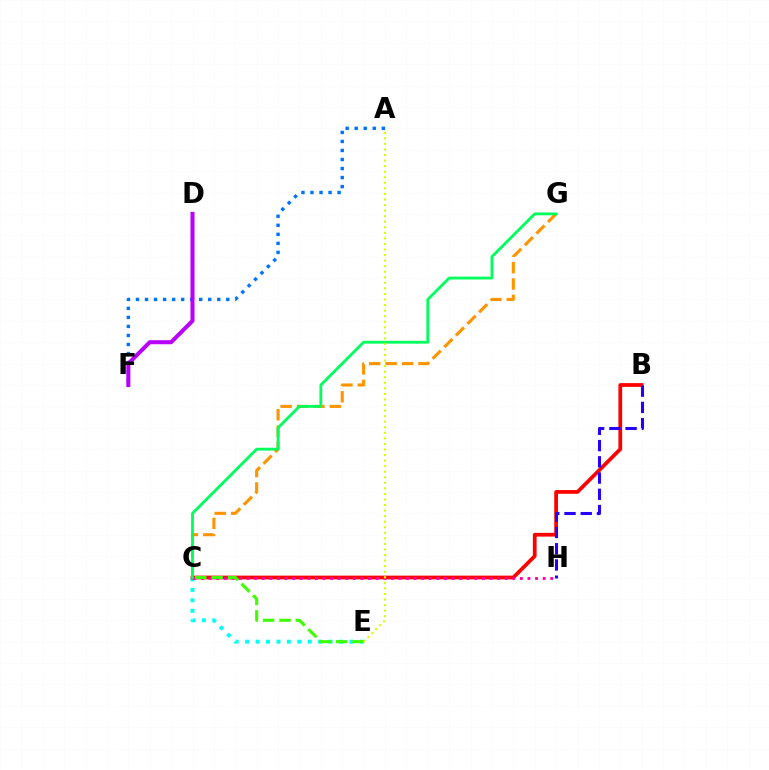{('A', 'F'): [{'color': '#0074ff', 'line_style': 'dotted', 'thickness': 2.45}], ('C', 'E'): [{'color': '#00fff6', 'line_style': 'dotted', 'thickness': 2.83}, {'color': '#3dff00', 'line_style': 'dashed', 'thickness': 2.22}], ('B', 'C'): [{'color': '#ff0000', 'line_style': 'solid', 'thickness': 2.69}], ('C', 'G'): [{'color': '#ff9400', 'line_style': 'dashed', 'thickness': 2.23}, {'color': '#00ff5c', 'line_style': 'solid', 'thickness': 2.04}], ('B', 'H'): [{'color': '#2500ff', 'line_style': 'dashed', 'thickness': 2.21}], ('C', 'H'): [{'color': '#ff00ac', 'line_style': 'dotted', 'thickness': 2.06}], ('D', 'F'): [{'color': '#b900ff', 'line_style': 'solid', 'thickness': 2.9}], ('A', 'E'): [{'color': '#d1ff00', 'line_style': 'dotted', 'thickness': 1.51}]}